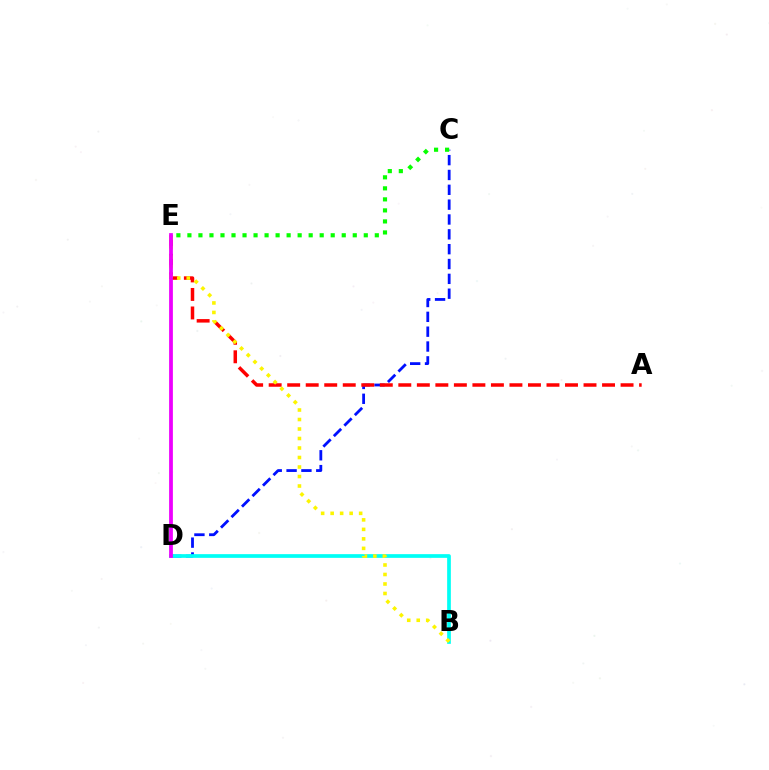{('C', 'D'): [{'color': '#0010ff', 'line_style': 'dashed', 'thickness': 2.02}], ('B', 'D'): [{'color': '#00fff6', 'line_style': 'solid', 'thickness': 2.67}], ('A', 'E'): [{'color': '#ff0000', 'line_style': 'dashed', 'thickness': 2.52}], ('B', 'E'): [{'color': '#fcf500', 'line_style': 'dotted', 'thickness': 2.58}], ('C', 'E'): [{'color': '#08ff00', 'line_style': 'dotted', 'thickness': 2.99}], ('D', 'E'): [{'color': '#ee00ff', 'line_style': 'solid', 'thickness': 2.71}]}